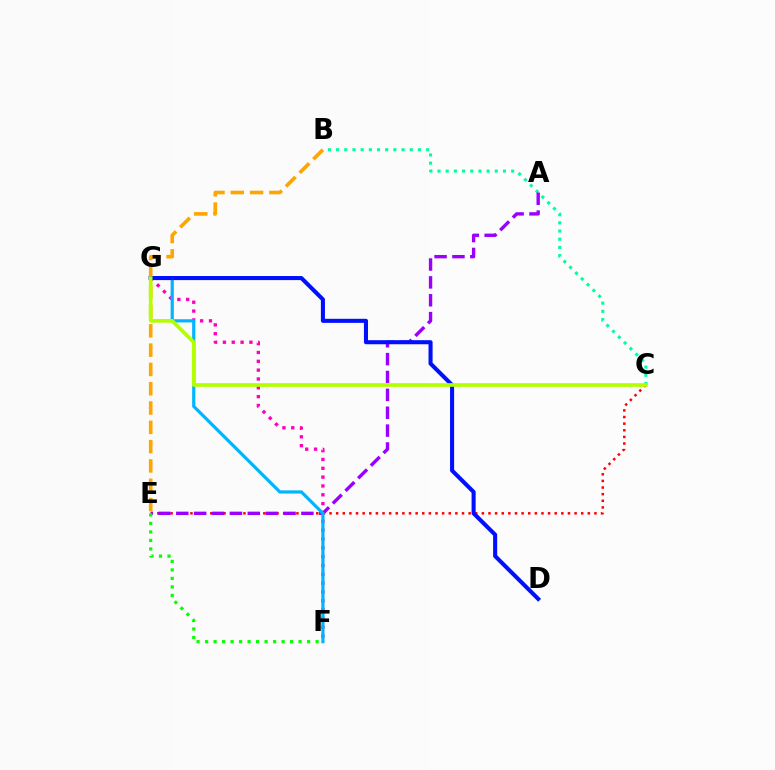{('B', 'E'): [{'color': '#ffa500', 'line_style': 'dashed', 'thickness': 2.62}], ('B', 'C'): [{'color': '#00ff9d', 'line_style': 'dotted', 'thickness': 2.22}], ('F', 'G'): [{'color': '#ff00bd', 'line_style': 'dotted', 'thickness': 2.4}, {'color': '#00b5ff', 'line_style': 'solid', 'thickness': 2.31}], ('C', 'E'): [{'color': '#ff0000', 'line_style': 'dotted', 'thickness': 1.8}], ('A', 'E'): [{'color': '#9b00ff', 'line_style': 'dashed', 'thickness': 2.43}], ('D', 'G'): [{'color': '#0010ff', 'line_style': 'solid', 'thickness': 2.93}], ('C', 'G'): [{'color': '#b3ff00', 'line_style': 'solid', 'thickness': 2.65}], ('E', 'F'): [{'color': '#08ff00', 'line_style': 'dotted', 'thickness': 2.31}]}